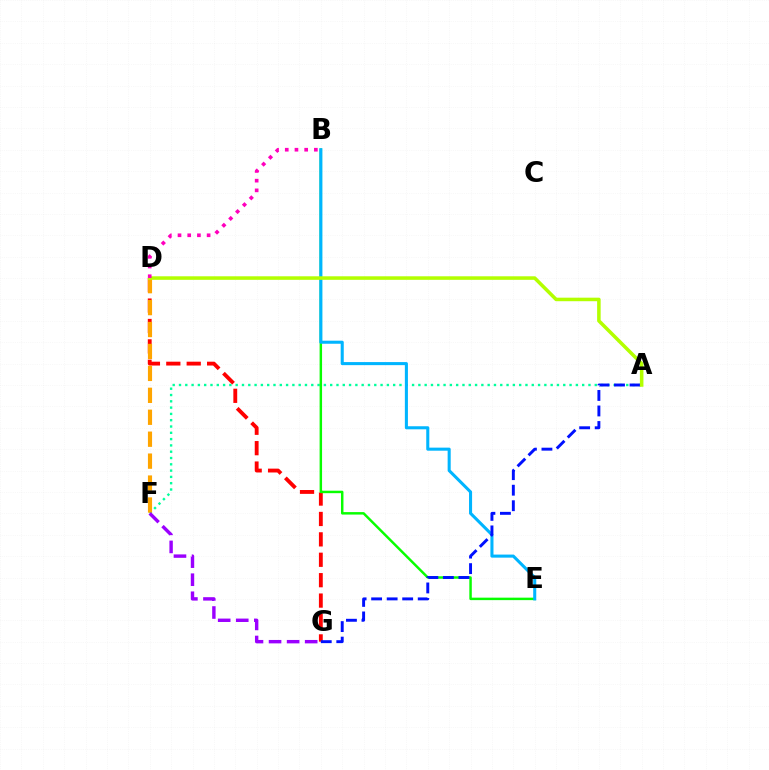{('D', 'G'): [{'color': '#ff0000', 'line_style': 'dashed', 'thickness': 2.77}], ('A', 'F'): [{'color': '#00ff9d', 'line_style': 'dotted', 'thickness': 1.71}], ('B', 'E'): [{'color': '#08ff00', 'line_style': 'solid', 'thickness': 1.78}, {'color': '#00b5ff', 'line_style': 'solid', 'thickness': 2.2}], ('A', 'G'): [{'color': '#0010ff', 'line_style': 'dashed', 'thickness': 2.11}], ('D', 'F'): [{'color': '#ffa500', 'line_style': 'dashed', 'thickness': 2.98}], ('A', 'D'): [{'color': '#b3ff00', 'line_style': 'solid', 'thickness': 2.54}], ('B', 'D'): [{'color': '#ff00bd', 'line_style': 'dotted', 'thickness': 2.64}], ('F', 'G'): [{'color': '#9b00ff', 'line_style': 'dashed', 'thickness': 2.45}]}